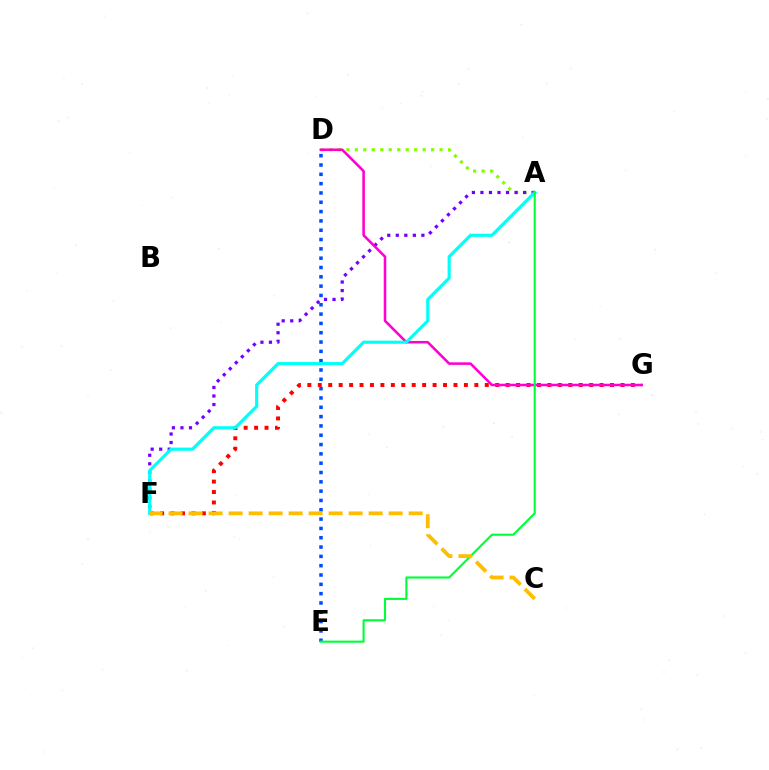{('A', 'D'): [{'color': '#84ff00', 'line_style': 'dotted', 'thickness': 2.3}], ('F', 'G'): [{'color': '#ff0000', 'line_style': 'dotted', 'thickness': 2.84}], ('A', 'F'): [{'color': '#7200ff', 'line_style': 'dotted', 'thickness': 2.32}, {'color': '#00fff6', 'line_style': 'solid', 'thickness': 2.26}], ('D', 'E'): [{'color': '#004bff', 'line_style': 'dotted', 'thickness': 2.53}], ('D', 'G'): [{'color': '#ff00cf', 'line_style': 'solid', 'thickness': 1.84}], ('A', 'E'): [{'color': '#00ff39', 'line_style': 'solid', 'thickness': 1.53}], ('C', 'F'): [{'color': '#ffbd00', 'line_style': 'dashed', 'thickness': 2.72}]}